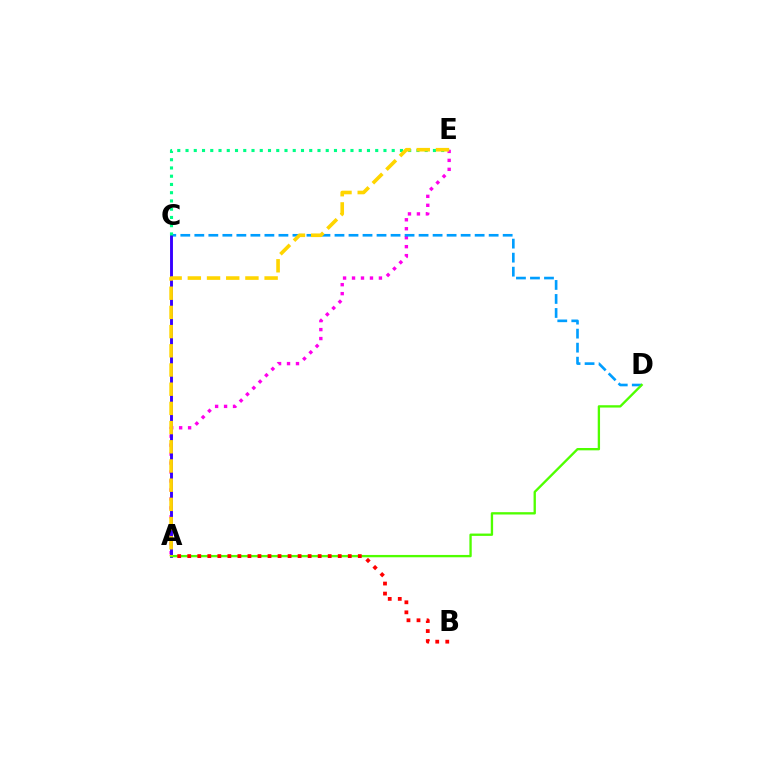{('A', 'E'): [{'color': '#ff00ed', 'line_style': 'dotted', 'thickness': 2.44}, {'color': '#ffd500', 'line_style': 'dashed', 'thickness': 2.61}], ('C', 'D'): [{'color': '#009eff', 'line_style': 'dashed', 'thickness': 1.9}], ('A', 'C'): [{'color': '#3700ff', 'line_style': 'solid', 'thickness': 2.09}], ('C', 'E'): [{'color': '#00ff86', 'line_style': 'dotted', 'thickness': 2.24}], ('A', 'D'): [{'color': '#4fff00', 'line_style': 'solid', 'thickness': 1.68}], ('A', 'B'): [{'color': '#ff0000', 'line_style': 'dotted', 'thickness': 2.73}]}